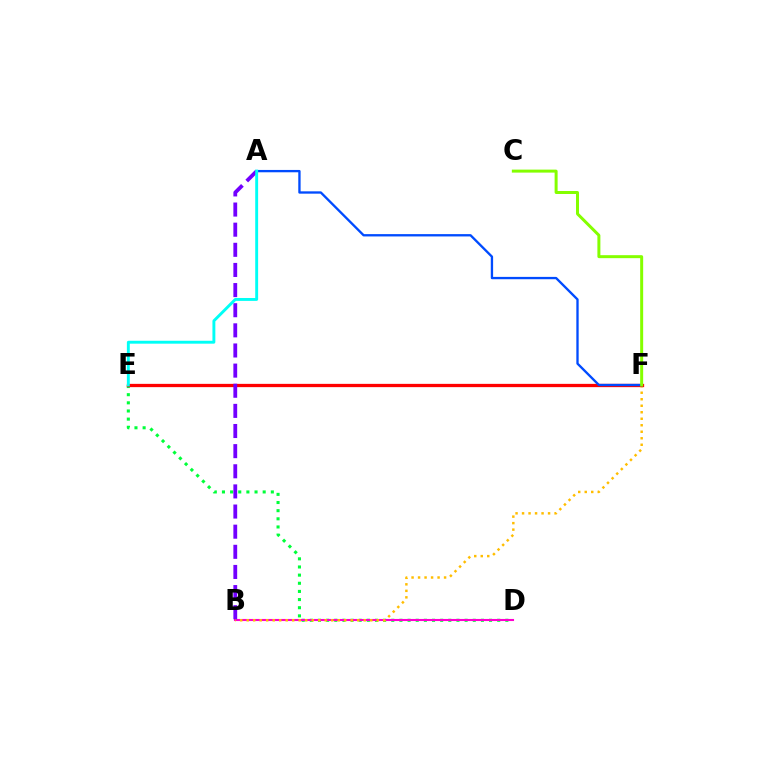{('D', 'E'): [{'color': '#00ff39', 'line_style': 'dotted', 'thickness': 2.21}], ('B', 'D'): [{'color': '#ff00cf', 'line_style': 'solid', 'thickness': 1.51}], ('B', 'F'): [{'color': '#ffbd00', 'line_style': 'dotted', 'thickness': 1.77}], ('E', 'F'): [{'color': '#ff0000', 'line_style': 'solid', 'thickness': 2.36}], ('A', 'F'): [{'color': '#004bff', 'line_style': 'solid', 'thickness': 1.68}], ('A', 'B'): [{'color': '#7200ff', 'line_style': 'dashed', 'thickness': 2.74}], ('C', 'F'): [{'color': '#84ff00', 'line_style': 'solid', 'thickness': 2.15}], ('A', 'E'): [{'color': '#00fff6', 'line_style': 'solid', 'thickness': 2.09}]}